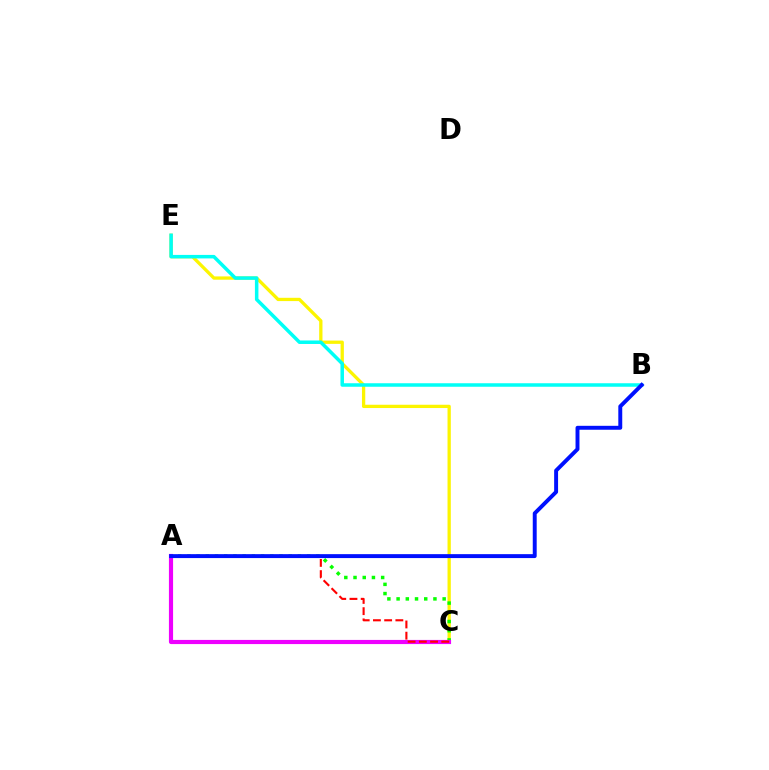{('C', 'E'): [{'color': '#fcf500', 'line_style': 'solid', 'thickness': 2.37}], ('A', 'C'): [{'color': '#08ff00', 'line_style': 'dotted', 'thickness': 2.5}, {'color': '#ee00ff', 'line_style': 'solid', 'thickness': 2.99}, {'color': '#ff0000', 'line_style': 'dashed', 'thickness': 1.52}], ('B', 'E'): [{'color': '#00fff6', 'line_style': 'solid', 'thickness': 2.53}], ('A', 'B'): [{'color': '#0010ff', 'line_style': 'solid', 'thickness': 2.83}]}